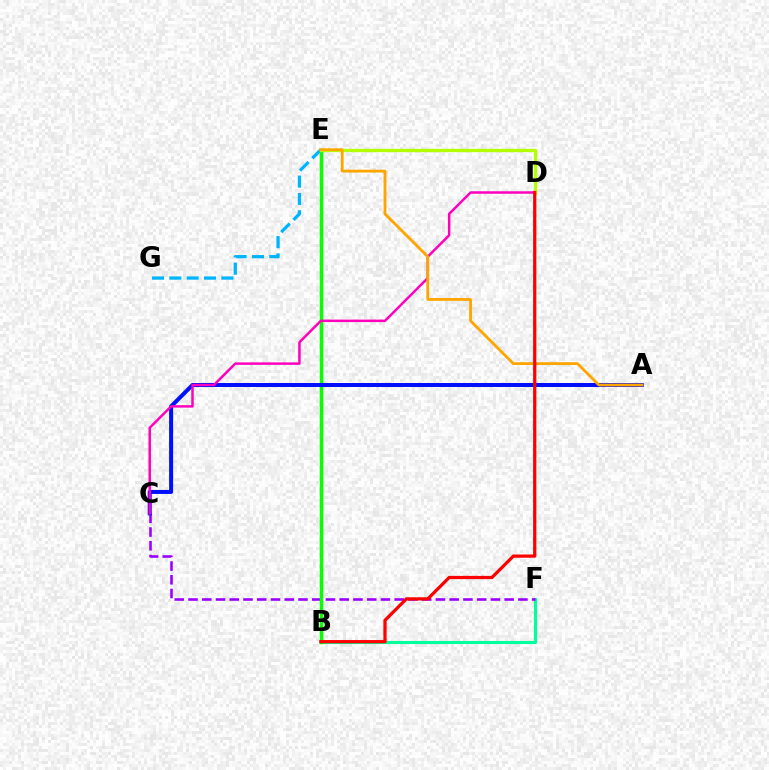{('E', 'G'): [{'color': '#00b5ff', 'line_style': 'dashed', 'thickness': 2.36}], ('B', 'F'): [{'color': '#00ff9d', 'line_style': 'solid', 'thickness': 2.24}], ('C', 'F'): [{'color': '#9b00ff', 'line_style': 'dashed', 'thickness': 1.87}], ('B', 'E'): [{'color': '#08ff00', 'line_style': 'solid', 'thickness': 2.51}], ('A', 'C'): [{'color': '#0010ff', 'line_style': 'solid', 'thickness': 2.89}], ('C', 'D'): [{'color': '#ff00bd', 'line_style': 'solid', 'thickness': 1.79}], ('D', 'E'): [{'color': '#b3ff00', 'line_style': 'solid', 'thickness': 2.39}], ('A', 'E'): [{'color': '#ffa500', 'line_style': 'solid', 'thickness': 2.04}], ('B', 'D'): [{'color': '#ff0000', 'line_style': 'solid', 'thickness': 2.33}]}